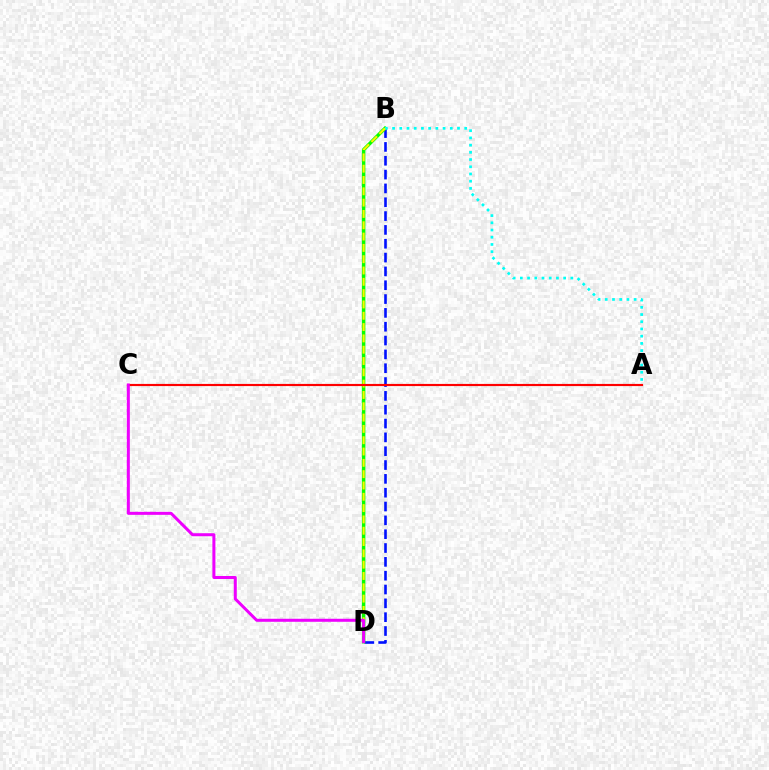{('B', 'D'): [{'color': '#0010ff', 'line_style': 'dashed', 'thickness': 1.88}, {'color': '#08ff00', 'line_style': 'solid', 'thickness': 2.5}, {'color': '#fcf500', 'line_style': 'dashed', 'thickness': 1.54}], ('A', 'B'): [{'color': '#00fff6', 'line_style': 'dotted', 'thickness': 1.96}], ('A', 'C'): [{'color': '#ff0000', 'line_style': 'solid', 'thickness': 1.55}], ('C', 'D'): [{'color': '#ee00ff', 'line_style': 'solid', 'thickness': 2.17}]}